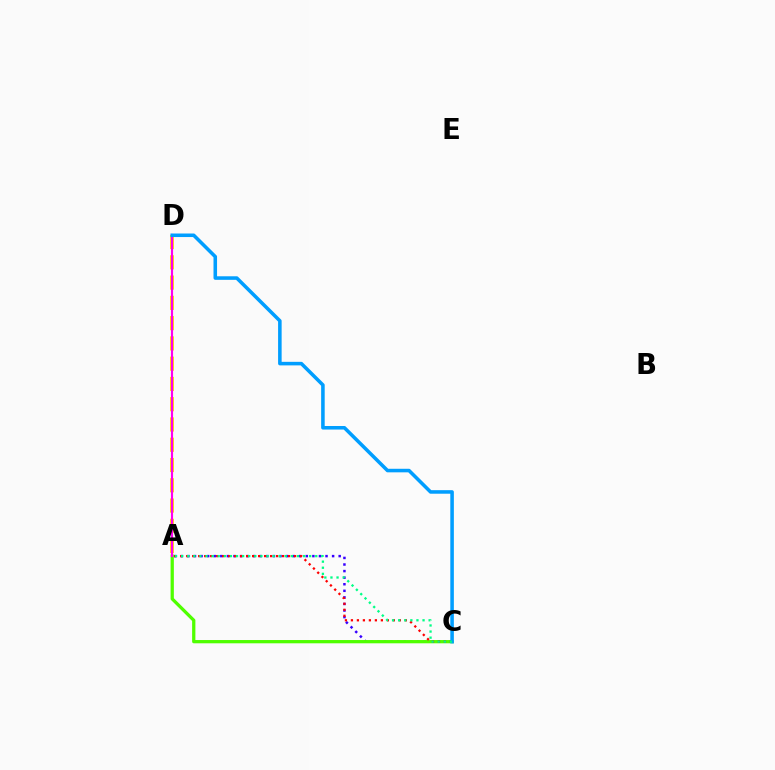{('A', 'C'): [{'color': '#3700ff', 'line_style': 'dotted', 'thickness': 1.79}, {'color': '#4fff00', 'line_style': 'solid', 'thickness': 2.35}, {'color': '#ff0000', 'line_style': 'dotted', 'thickness': 1.63}, {'color': '#00ff86', 'line_style': 'dotted', 'thickness': 1.66}], ('A', 'D'): [{'color': '#ffd500', 'line_style': 'dashed', 'thickness': 2.75}, {'color': '#ff00ed', 'line_style': 'solid', 'thickness': 1.54}], ('C', 'D'): [{'color': '#009eff', 'line_style': 'solid', 'thickness': 2.56}]}